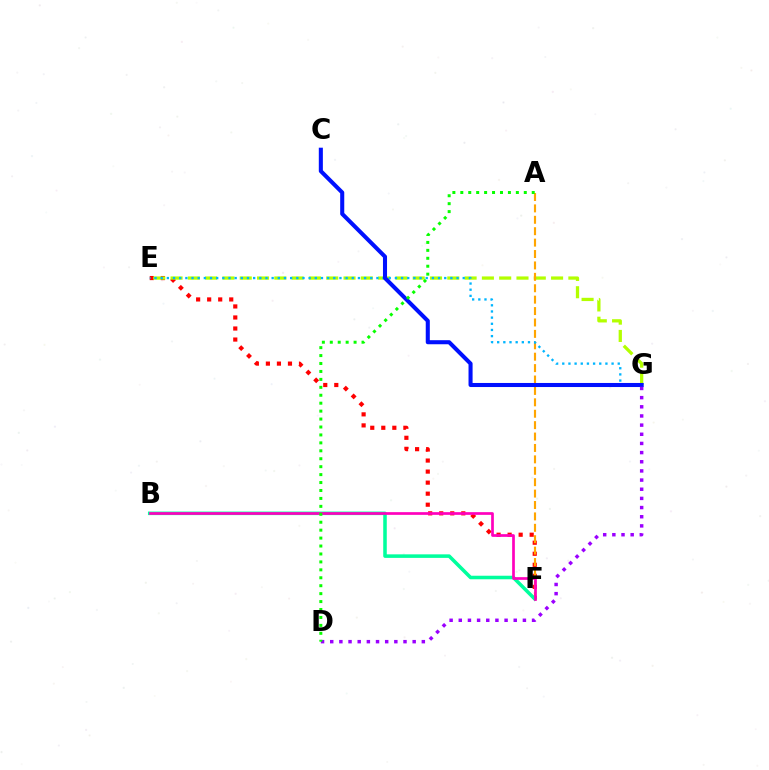{('E', 'F'): [{'color': '#ff0000', 'line_style': 'dotted', 'thickness': 3.0}], ('E', 'G'): [{'color': '#b3ff00', 'line_style': 'dashed', 'thickness': 2.35}, {'color': '#00b5ff', 'line_style': 'dotted', 'thickness': 1.67}], ('A', 'F'): [{'color': '#ffa500', 'line_style': 'dashed', 'thickness': 1.55}], ('B', 'F'): [{'color': '#00ff9d', 'line_style': 'solid', 'thickness': 2.55}, {'color': '#ff00bd', 'line_style': 'solid', 'thickness': 1.95}], ('C', 'G'): [{'color': '#0010ff', 'line_style': 'solid', 'thickness': 2.92}], ('D', 'G'): [{'color': '#9b00ff', 'line_style': 'dotted', 'thickness': 2.49}], ('A', 'D'): [{'color': '#08ff00', 'line_style': 'dotted', 'thickness': 2.16}]}